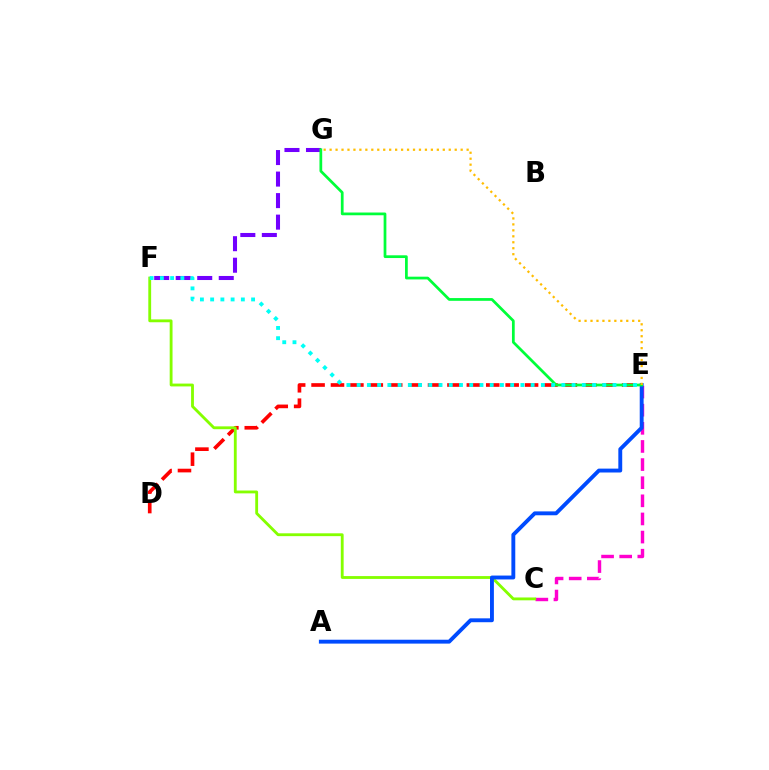{('F', 'G'): [{'color': '#7200ff', 'line_style': 'dashed', 'thickness': 2.92}], ('D', 'E'): [{'color': '#ff0000', 'line_style': 'dashed', 'thickness': 2.64}], ('C', 'E'): [{'color': '#ff00cf', 'line_style': 'dashed', 'thickness': 2.46}], ('C', 'F'): [{'color': '#84ff00', 'line_style': 'solid', 'thickness': 2.04}], ('A', 'E'): [{'color': '#004bff', 'line_style': 'solid', 'thickness': 2.8}], ('E', 'G'): [{'color': '#00ff39', 'line_style': 'solid', 'thickness': 1.97}, {'color': '#ffbd00', 'line_style': 'dotted', 'thickness': 1.62}], ('E', 'F'): [{'color': '#00fff6', 'line_style': 'dotted', 'thickness': 2.78}]}